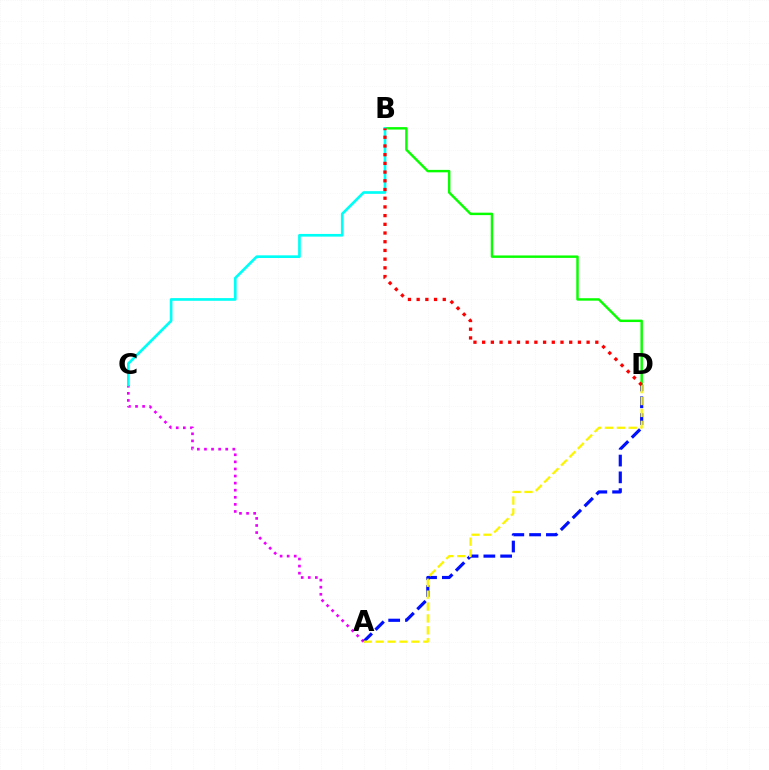{('B', 'D'): [{'color': '#08ff00', 'line_style': 'solid', 'thickness': 1.76}, {'color': '#ff0000', 'line_style': 'dotted', 'thickness': 2.36}], ('A', 'C'): [{'color': '#ee00ff', 'line_style': 'dotted', 'thickness': 1.92}], ('B', 'C'): [{'color': '#00fff6', 'line_style': 'solid', 'thickness': 1.93}], ('A', 'D'): [{'color': '#0010ff', 'line_style': 'dashed', 'thickness': 2.28}, {'color': '#fcf500', 'line_style': 'dashed', 'thickness': 1.62}]}